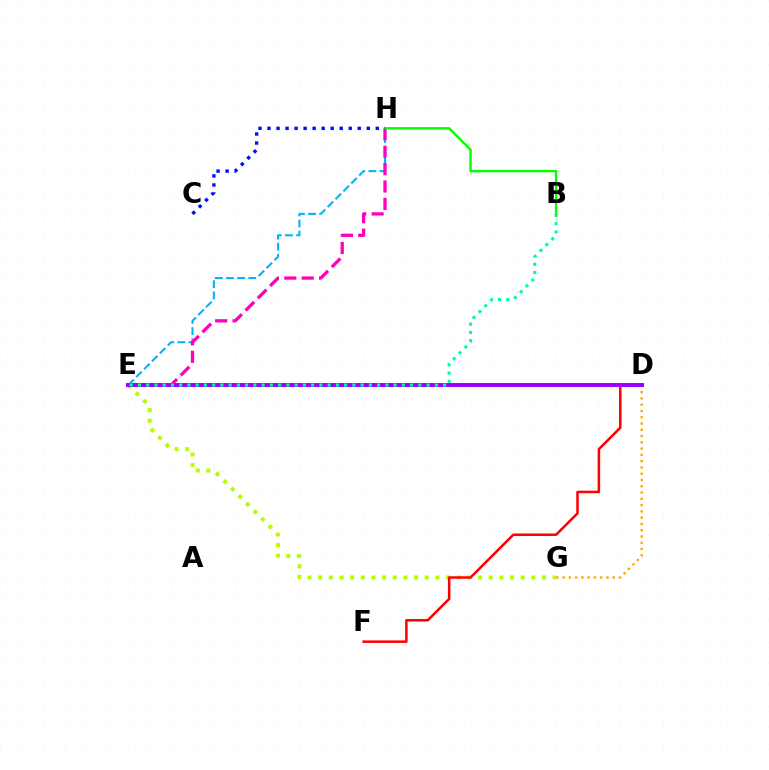{('E', 'H'): [{'color': '#00b5ff', 'line_style': 'dashed', 'thickness': 1.51}, {'color': '#ff00bd', 'line_style': 'dashed', 'thickness': 2.36}], ('E', 'G'): [{'color': '#b3ff00', 'line_style': 'dotted', 'thickness': 2.9}], ('D', 'G'): [{'color': '#ffa500', 'line_style': 'dotted', 'thickness': 1.7}], ('D', 'F'): [{'color': '#ff0000', 'line_style': 'solid', 'thickness': 1.81}], ('D', 'E'): [{'color': '#9b00ff', 'line_style': 'solid', 'thickness': 2.85}], ('B', 'E'): [{'color': '#00ff9d', 'line_style': 'dotted', 'thickness': 2.24}], ('B', 'H'): [{'color': '#08ff00', 'line_style': 'solid', 'thickness': 1.75}], ('C', 'H'): [{'color': '#0010ff', 'line_style': 'dotted', 'thickness': 2.45}]}